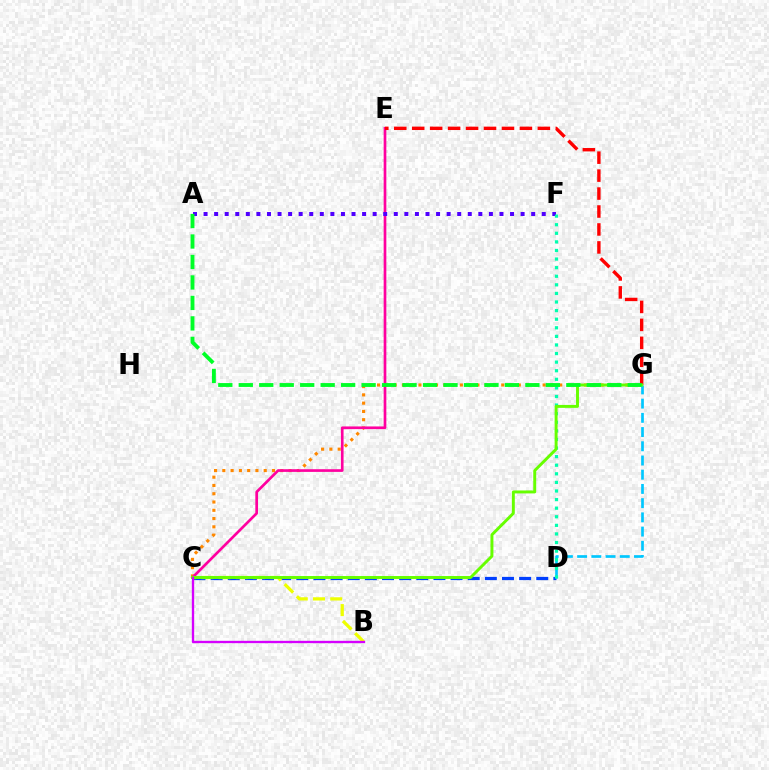{('C', 'G'): [{'color': '#ff8800', 'line_style': 'dotted', 'thickness': 2.25}, {'color': '#66ff00', 'line_style': 'solid', 'thickness': 2.11}], ('C', 'D'): [{'color': '#003fff', 'line_style': 'dashed', 'thickness': 2.33}], ('B', 'C'): [{'color': '#eeff00', 'line_style': 'dashed', 'thickness': 2.34}, {'color': '#d600ff', 'line_style': 'solid', 'thickness': 1.68}], ('C', 'E'): [{'color': '#ff00a0', 'line_style': 'solid', 'thickness': 1.93}], ('A', 'F'): [{'color': '#4f00ff', 'line_style': 'dotted', 'thickness': 2.87}], ('E', 'G'): [{'color': '#ff0000', 'line_style': 'dashed', 'thickness': 2.44}], ('D', 'G'): [{'color': '#00c7ff', 'line_style': 'dashed', 'thickness': 1.93}], ('D', 'F'): [{'color': '#00ffaf', 'line_style': 'dotted', 'thickness': 2.33}], ('A', 'G'): [{'color': '#00ff27', 'line_style': 'dashed', 'thickness': 2.78}]}